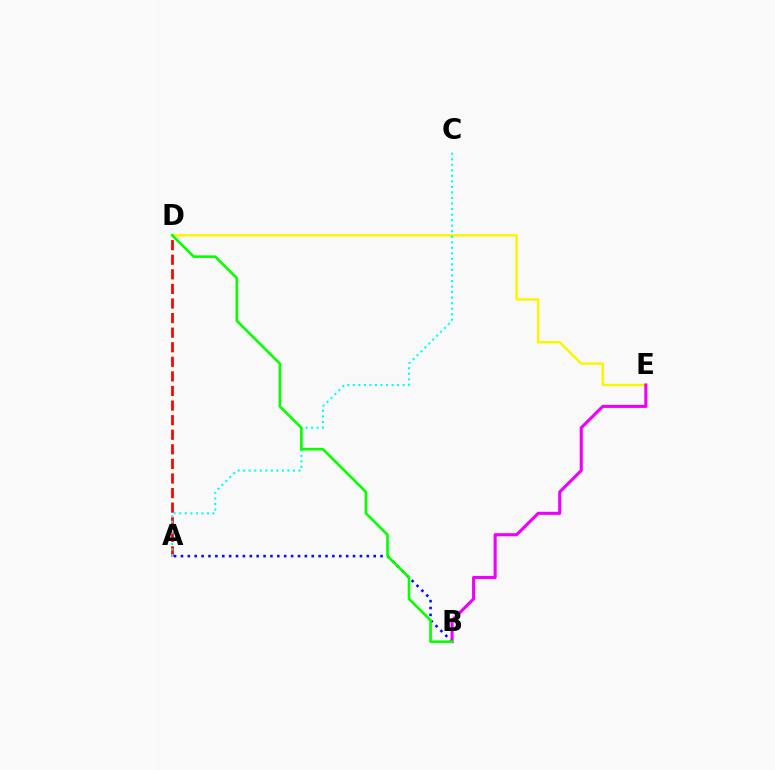{('A', 'B'): [{'color': '#0010ff', 'line_style': 'dotted', 'thickness': 1.87}], ('A', 'D'): [{'color': '#ff0000', 'line_style': 'dashed', 'thickness': 1.98}], ('D', 'E'): [{'color': '#fcf500', 'line_style': 'solid', 'thickness': 1.78}], ('A', 'C'): [{'color': '#00fff6', 'line_style': 'dotted', 'thickness': 1.5}], ('B', 'E'): [{'color': '#ee00ff', 'line_style': 'solid', 'thickness': 2.22}], ('B', 'D'): [{'color': '#08ff00', 'line_style': 'solid', 'thickness': 1.89}]}